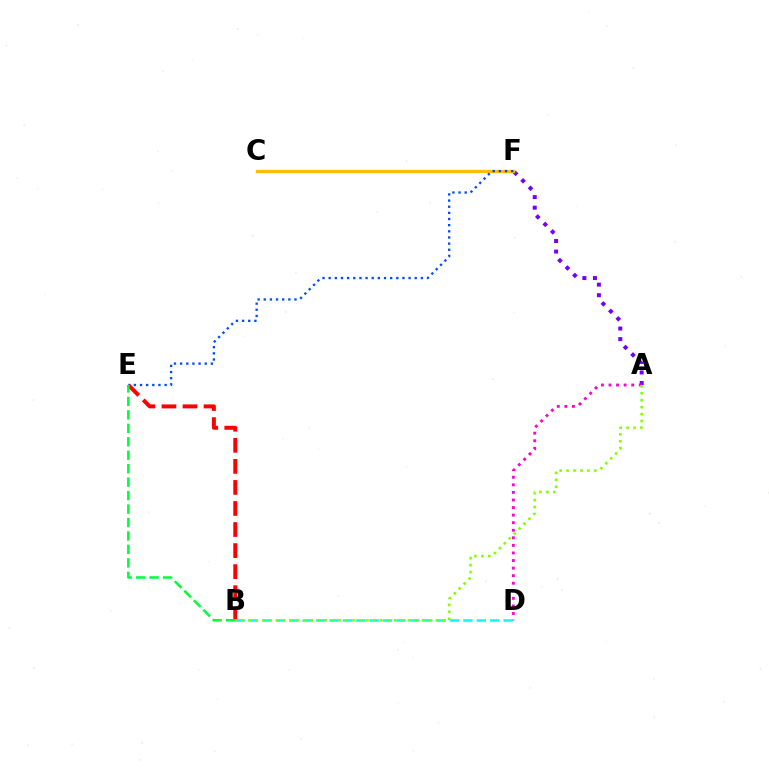{('B', 'D'): [{'color': '#00fff6', 'line_style': 'dashed', 'thickness': 1.82}], ('A', 'F'): [{'color': '#7200ff', 'line_style': 'dotted', 'thickness': 2.87}], ('C', 'F'): [{'color': '#ffbd00', 'line_style': 'solid', 'thickness': 2.38}], ('A', 'D'): [{'color': '#ff00cf', 'line_style': 'dotted', 'thickness': 2.06}], ('B', 'E'): [{'color': '#ff0000', 'line_style': 'dashed', 'thickness': 2.86}, {'color': '#00ff39', 'line_style': 'dashed', 'thickness': 1.83}], ('E', 'F'): [{'color': '#004bff', 'line_style': 'dotted', 'thickness': 1.67}], ('A', 'B'): [{'color': '#84ff00', 'line_style': 'dotted', 'thickness': 1.89}]}